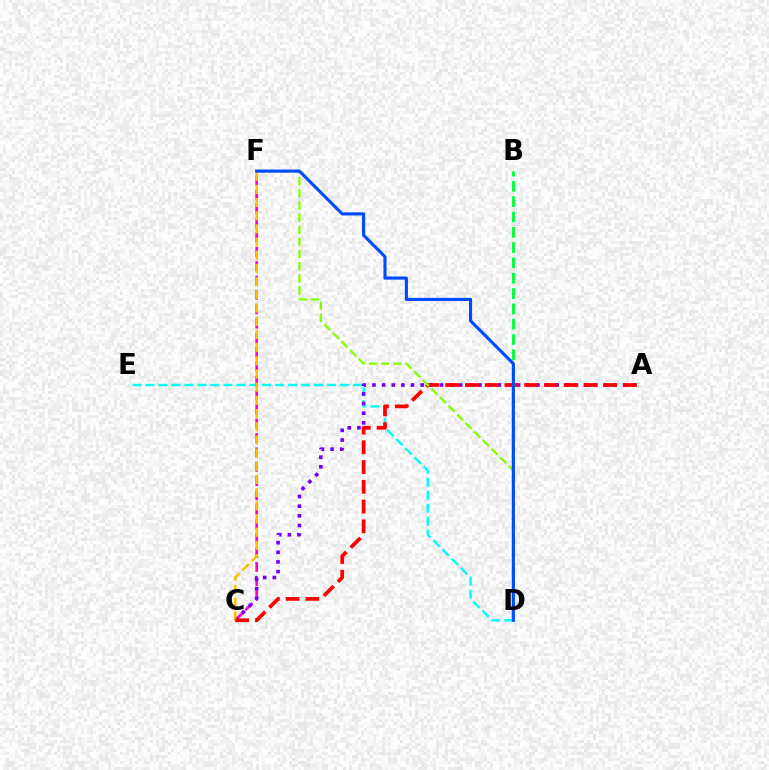{('D', 'E'): [{'color': '#00fff6', 'line_style': 'dashed', 'thickness': 1.76}], ('C', 'F'): [{'color': '#ff00cf', 'line_style': 'dashed', 'thickness': 1.94}, {'color': '#ffbd00', 'line_style': 'dashed', 'thickness': 1.79}], ('A', 'C'): [{'color': '#7200ff', 'line_style': 'dotted', 'thickness': 2.62}, {'color': '#ff0000', 'line_style': 'dashed', 'thickness': 2.68}], ('B', 'D'): [{'color': '#00ff39', 'line_style': 'dashed', 'thickness': 2.08}], ('D', 'F'): [{'color': '#84ff00', 'line_style': 'dashed', 'thickness': 1.65}, {'color': '#004bff', 'line_style': 'solid', 'thickness': 2.25}]}